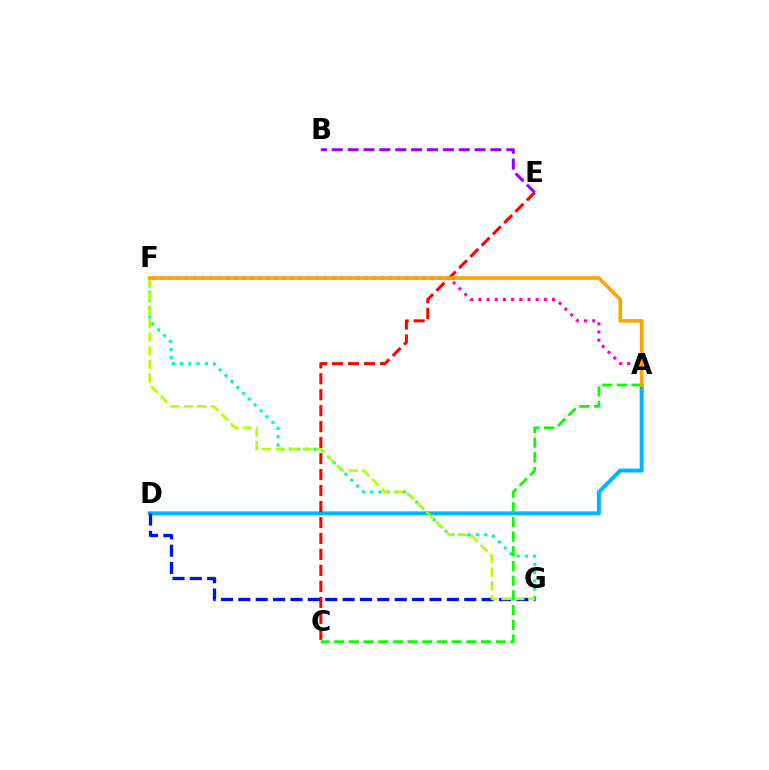{('A', 'D'): [{'color': '#00b5ff', 'line_style': 'solid', 'thickness': 2.84}], ('F', 'G'): [{'color': '#00ff9d', 'line_style': 'dotted', 'thickness': 2.24}, {'color': '#b3ff00', 'line_style': 'dashed', 'thickness': 1.85}], ('A', 'C'): [{'color': '#08ff00', 'line_style': 'dashed', 'thickness': 2.0}], ('A', 'F'): [{'color': '#ff00bd', 'line_style': 'dotted', 'thickness': 2.22}, {'color': '#ffa500', 'line_style': 'solid', 'thickness': 2.64}], ('C', 'E'): [{'color': '#ff0000', 'line_style': 'dashed', 'thickness': 2.17}], ('D', 'G'): [{'color': '#0010ff', 'line_style': 'dashed', 'thickness': 2.36}], ('B', 'E'): [{'color': '#9b00ff', 'line_style': 'dashed', 'thickness': 2.16}]}